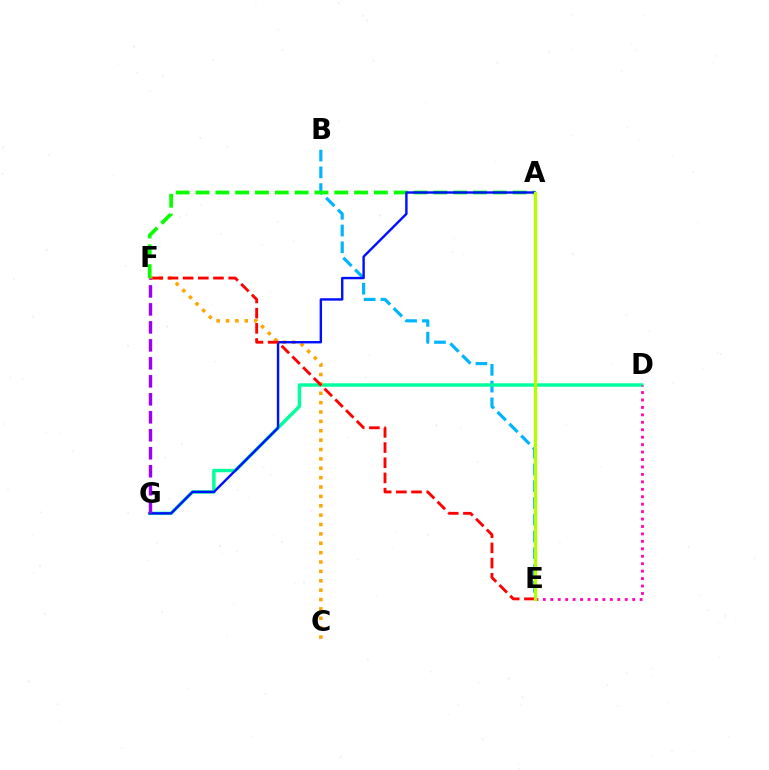{('B', 'E'): [{'color': '#00b5ff', 'line_style': 'dashed', 'thickness': 2.28}], ('D', 'G'): [{'color': '#00ff9d', 'line_style': 'solid', 'thickness': 2.48}], ('C', 'F'): [{'color': '#ffa500', 'line_style': 'dotted', 'thickness': 2.55}], ('D', 'E'): [{'color': '#ff00bd', 'line_style': 'dotted', 'thickness': 2.02}], ('A', 'F'): [{'color': '#08ff00', 'line_style': 'dashed', 'thickness': 2.69}], ('A', 'G'): [{'color': '#0010ff', 'line_style': 'solid', 'thickness': 1.73}], ('E', 'F'): [{'color': '#ff0000', 'line_style': 'dashed', 'thickness': 2.06}], ('F', 'G'): [{'color': '#9b00ff', 'line_style': 'dashed', 'thickness': 2.44}], ('A', 'E'): [{'color': '#b3ff00', 'line_style': 'solid', 'thickness': 2.36}]}